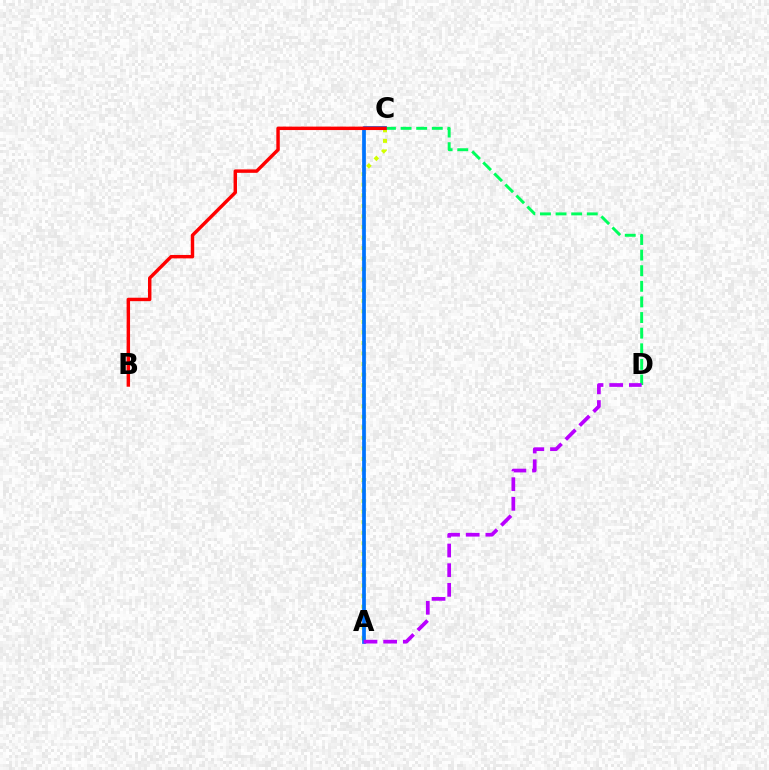{('A', 'C'): [{'color': '#d1ff00', 'line_style': 'dotted', 'thickness': 2.87}, {'color': '#0074ff', 'line_style': 'solid', 'thickness': 2.69}], ('C', 'D'): [{'color': '#00ff5c', 'line_style': 'dashed', 'thickness': 2.12}], ('A', 'D'): [{'color': '#b900ff', 'line_style': 'dashed', 'thickness': 2.67}], ('B', 'C'): [{'color': '#ff0000', 'line_style': 'solid', 'thickness': 2.47}]}